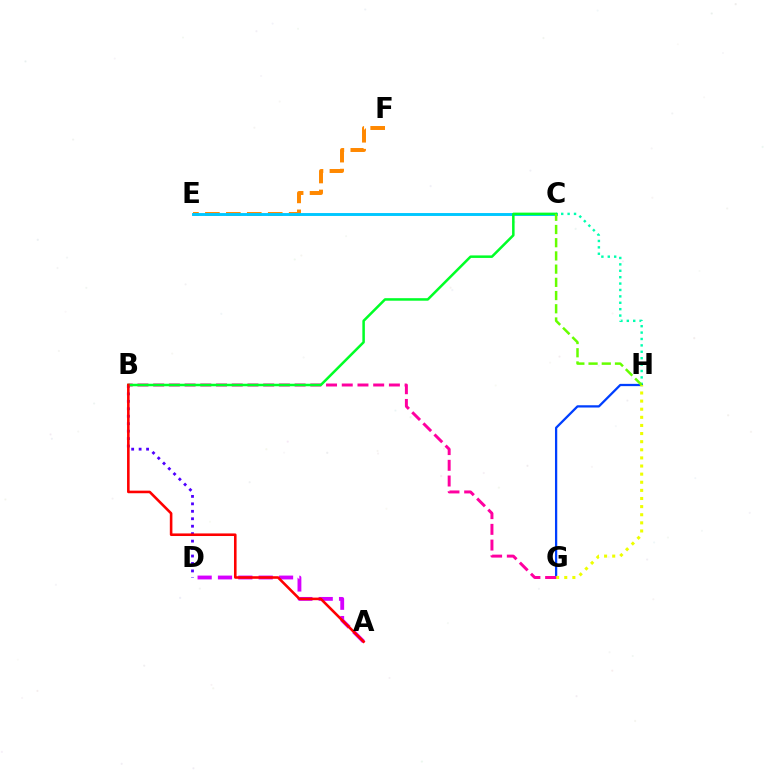{('C', 'H'): [{'color': '#00ffaf', 'line_style': 'dotted', 'thickness': 1.74}, {'color': '#66ff00', 'line_style': 'dashed', 'thickness': 1.79}], ('E', 'F'): [{'color': '#ff8800', 'line_style': 'dashed', 'thickness': 2.84}], ('B', 'D'): [{'color': '#4f00ff', 'line_style': 'dotted', 'thickness': 2.03}], ('A', 'D'): [{'color': '#d600ff', 'line_style': 'dashed', 'thickness': 2.76}], ('G', 'H'): [{'color': '#003fff', 'line_style': 'solid', 'thickness': 1.63}, {'color': '#eeff00', 'line_style': 'dotted', 'thickness': 2.21}], ('C', 'E'): [{'color': '#00c7ff', 'line_style': 'solid', 'thickness': 2.1}], ('B', 'G'): [{'color': '#ff00a0', 'line_style': 'dashed', 'thickness': 2.14}], ('B', 'C'): [{'color': '#00ff27', 'line_style': 'solid', 'thickness': 1.81}], ('A', 'B'): [{'color': '#ff0000', 'line_style': 'solid', 'thickness': 1.86}]}